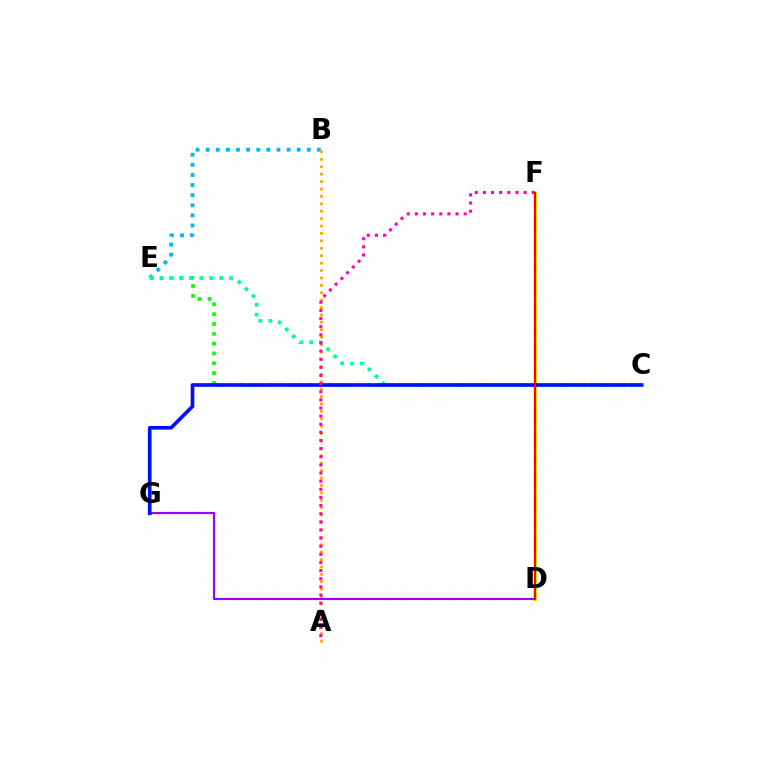{('B', 'E'): [{'color': '#00b5ff', 'line_style': 'dotted', 'thickness': 2.75}], ('A', 'B'): [{'color': '#ffa500', 'line_style': 'dotted', 'thickness': 2.01}], ('D', 'F'): [{'color': '#b3ff00', 'line_style': 'solid', 'thickness': 2.49}, {'color': '#ff0000', 'line_style': 'solid', 'thickness': 1.6}], ('C', 'E'): [{'color': '#08ff00', 'line_style': 'dotted', 'thickness': 2.67}, {'color': '#00ff9d', 'line_style': 'dotted', 'thickness': 2.7}], ('D', 'G'): [{'color': '#9b00ff', 'line_style': 'solid', 'thickness': 1.56}], ('C', 'G'): [{'color': '#0010ff', 'line_style': 'solid', 'thickness': 2.63}], ('A', 'F'): [{'color': '#ff00bd', 'line_style': 'dotted', 'thickness': 2.21}]}